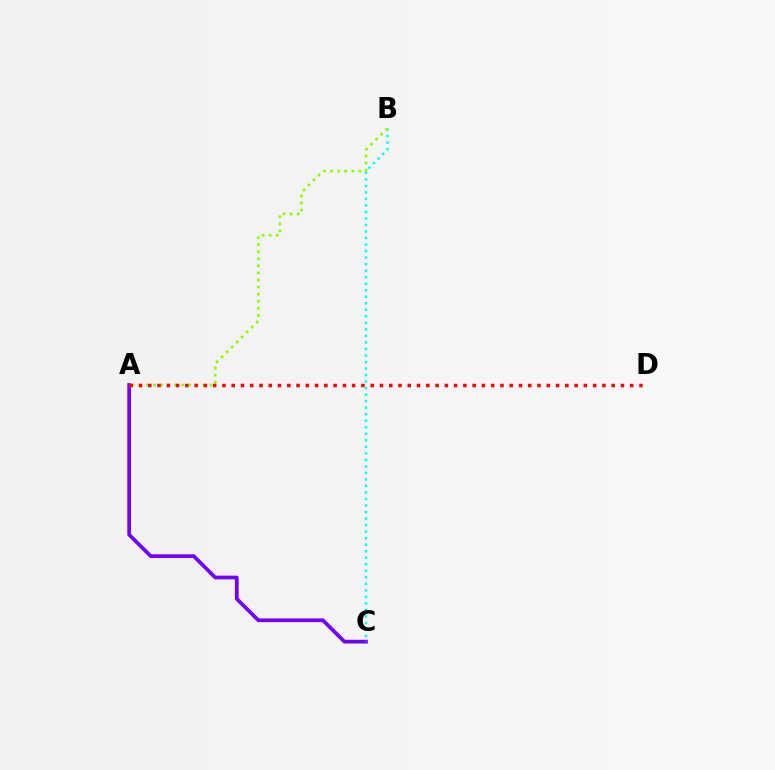{('A', 'C'): [{'color': '#7200ff', 'line_style': 'solid', 'thickness': 2.68}], ('B', 'C'): [{'color': '#00fff6', 'line_style': 'dotted', 'thickness': 1.77}], ('A', 'B'): [{'color': '#84ff00', 'line_style': 'dotted', 'thickness': 1.92}], ('A', 'D'): [{'color': '#ff0000', 'line_style': 'dotted', 'thickness': 2.52}]}